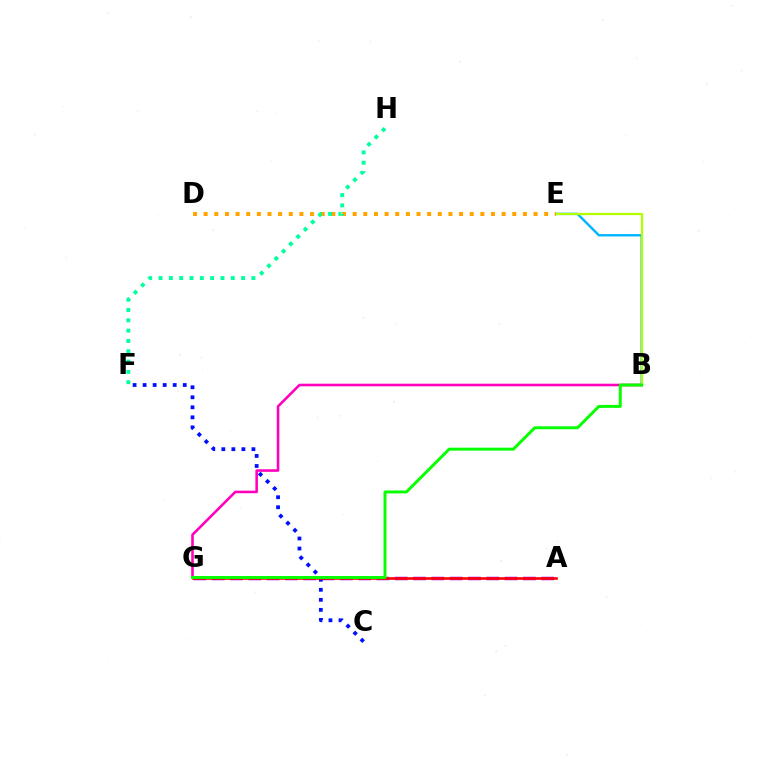{('B', 'G'): [{'color': '#ff00bd', 'line_style': 'solid', 'thickness': 1.86}, {'color': '#08ff00', 'line_style': 'solid', 'thickness': 2.13}], ('A', 'G'): [{'color': '#9b00ff', 'line_style': 'dashed', 'thickness': 2.49}, {'color': '#ff0000', 'line_style': 'solid', 'thickness': 1.88}], ('C', 'F'): [{'color': '#0010ff', 'line_style': 'dotted', 'thickness': 2.72}], ('B', 'E'): [{'color': '#00b5ff', 'line_style': 'solid', 'thickness': 1.71}, {'color': '#b3ff00', 'line_style': 'solid', 'thickness': 1.61}], ('D', 'E'): [{'color': '#ffa500', 'line_style': 'dotted', 'thickness': 2.89}], ('F', 'H'): [{'color': '#00ff9d', 'line_style': 'dotted', 'thickness': 2.8}]}